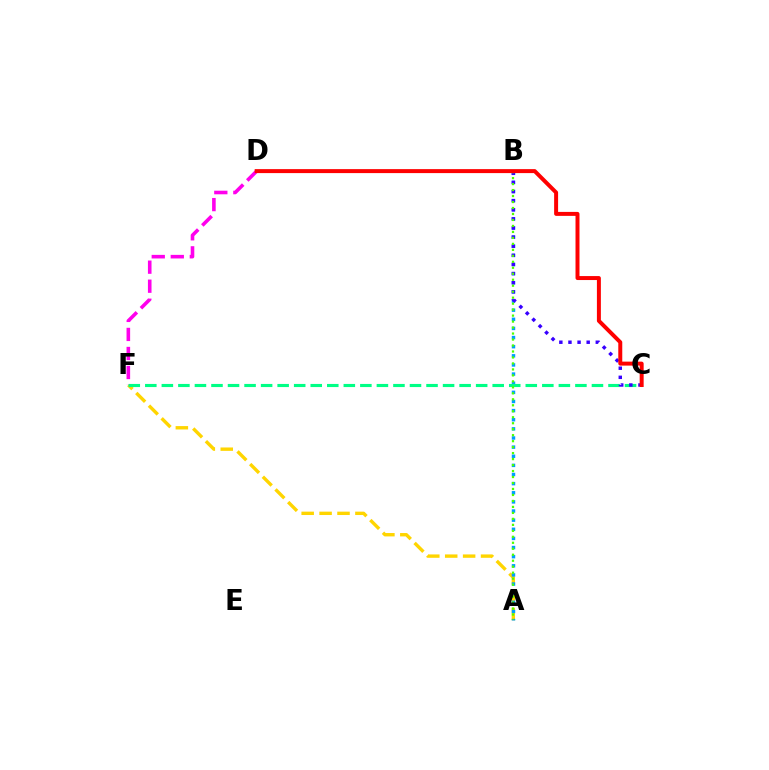{('A', 'F'): [{'color': '#ffd500', 'line_style': 'dashed', 'thickness': 2.43}], ('A', 'B'): [{'color': '#009eff', 'line_style': 'dotted', 'thickness': 2.48}, {'color': '#4fff00', 'line_style': 'dotted', 'thickness': 1.62}], ('C', 'F'): [{'color': '#00ff86', 'line_style': 'dashed', 'thickness': 2.25}], ('D', 'F'): [{'color': '#ff00ed', 'line_style': 'dashed', 'thickness': 2.59}], ('B', 'C'): [{'color': '#3700ff', 'line_style': 'dotted', 'thickness': 2.48}], ('C', 'D'): [{'color': '#ff0000', 'line_style': 'solid', 'thickness': 2.86}]}